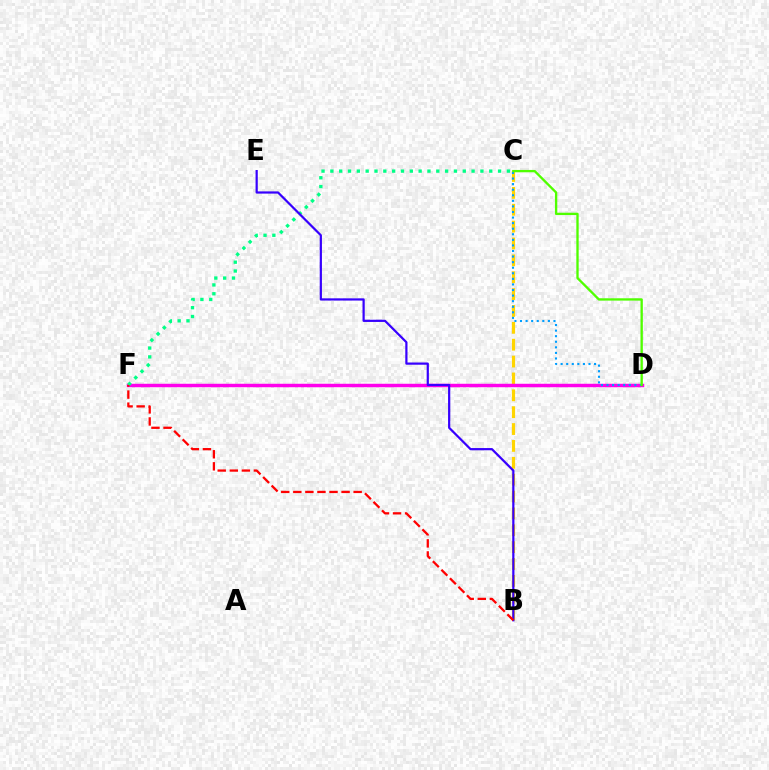{('B', 'C'): [{'color': '#ffd500', 'line_style': 'dashed', 'thickness': 2.29}], ('D', 'F'): [{'color': '#ff00ed', 'line_style': 'solid', 'thickness': 2.49}], ('C', 'D'): [{'color': '#009eff', 'line_style': 'dotted', 'thickness': 1.51}, {'color': '#4fff00', 'line_style': 'solid', 'thickness': 1.68}], ('C', 'F'): [{'color': '#00ff86', 'line_style': 'dotted', 'thickness': 2.4}], ('B', 'E'): [{'color': '#3700ff', 'line_style': 'solid', 'thickness': 1.59}], ('B', 'F'): [{'color': '#ff0000', 'line_style': 'dashed', 'thickness': 1.64}]}